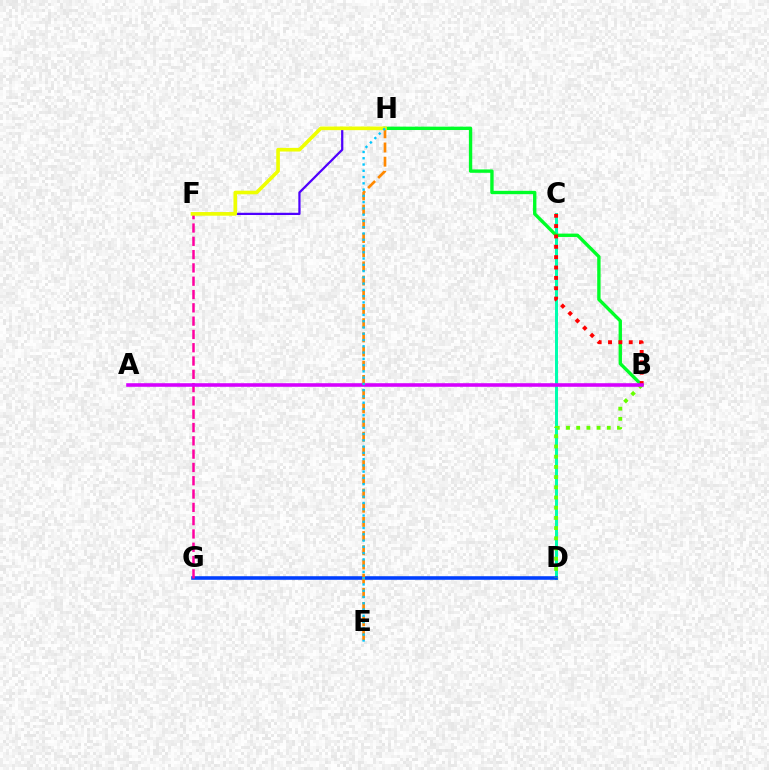{('C', 'D'): [{'color': '#00ffaf', 'line_style': 'solid', 'thickness': 2.15}], ('D', 'G'): [{'color': '#003fff', 'line_style': 'solid', 'thickness': 2.57}], ('B', 'H'): [{'color': '#00ff27', 'line_style': 'solid', 'thickness': 2.42}], ('B', 'D'): [{'color': '#66ff00', 'line_style': 'dotted', 'thickness': 2.77}], ('B', 'C'): [{'color': '#ff0000', 'line_style': 'dotted', 'thickness': 2.81}], ('F', 'G'): [{'color': '#ff00a0', 'line_style': 'dashed', 'thickness': 1.81}], ('A', 'B'): [{'color': '#d600ff', 'line_style': 'solid', 'thickness': 2.58}], ('F', 'H'): [{'color': '#4f00ff', 'line_style': 'solid', 'thickness': 1.61}, {'color': '#eeff00', 'line_style': 'solid', 'thickness': 2.61}], ('E', 'H'): [{'color': '#ff8800', 'line_style': 'dashed', 'thickness': 1.93}, {'color': '#00c7ff', 'line_style': 'dotted', 'thickness': 1.7}]}